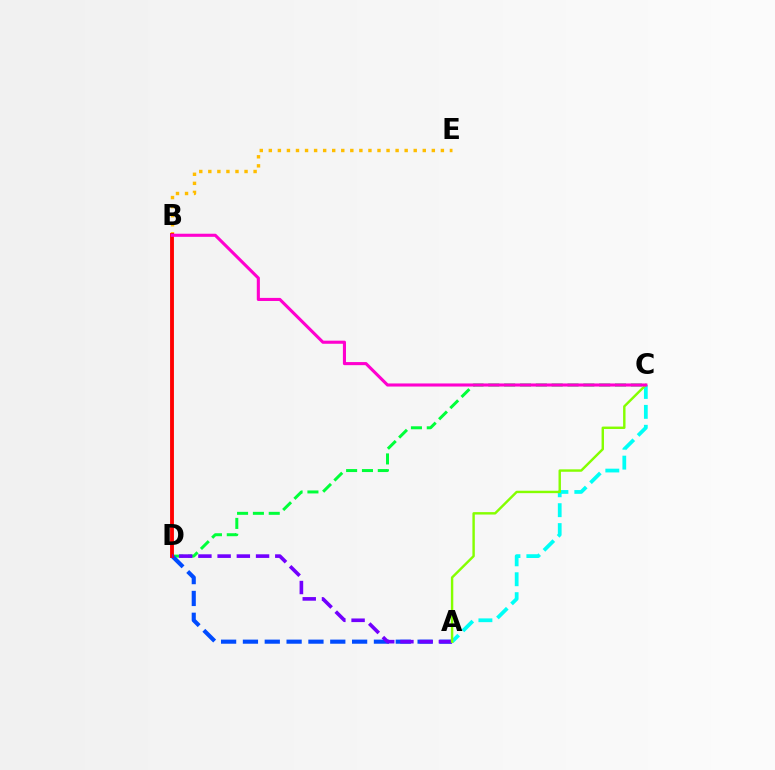{('C', 'D'): [{'color': '#00ff39', 'line_style': 'dashed', 'thickness': 2.15}], ('A', 'D'): [{'color': '#004bff', 'line_style': 'dashed', 'thickness': 2.97}, {'color': '#7200ff', 'line_style': 'dashed', 'thickness': 2.61}], ('B', 'E'): [{'color': '#ffbd00', 'line_style': 'dotted', 'thickness': 2.46}], ('B', 'D'): [{'color': '#ff0000', 'line_style': 'solid', 'thickness': 2.78}], ('A', 'C'): [{'color': '#00fff6', 'line_style': 'dashed', 'thickness': 2.7}, {'color': '#84ff00', 'line_style': 'solid', 'thickness': 1.74}], ('B', 'C'): [{'color': '#ff00cf', 'line_style': 'solid', 'thickness': 2.23}]}